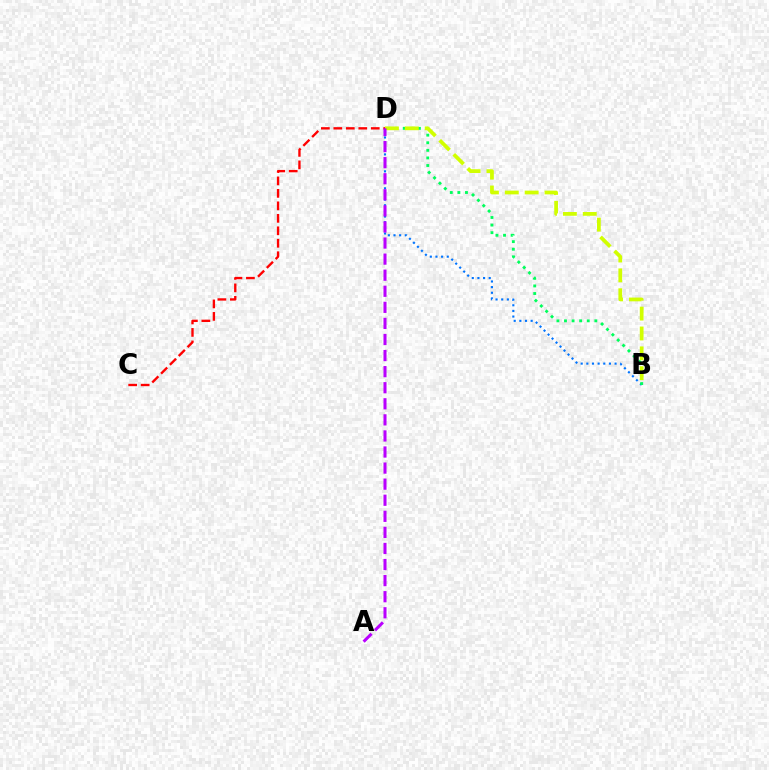{('B', 'D'): [{'color': '#0074ff', 'line_style': 'dotted', 'thickness': 1.53}, {'color': '#00ff5c', 'line_style': 'dotted', 'thickness': 2.06}, {'color': '#d1ff00', 'line_style': 'dashed', 'thickness': 2.7}], ('C', 'D'): [{'color': '#ff0000', 'line_style': 'dashed', 'thickness': 1.69}], ('A', 'D'): [{'color': '#b900ff', 'line_style': 'dashed', 'thickness': 2.18}]}